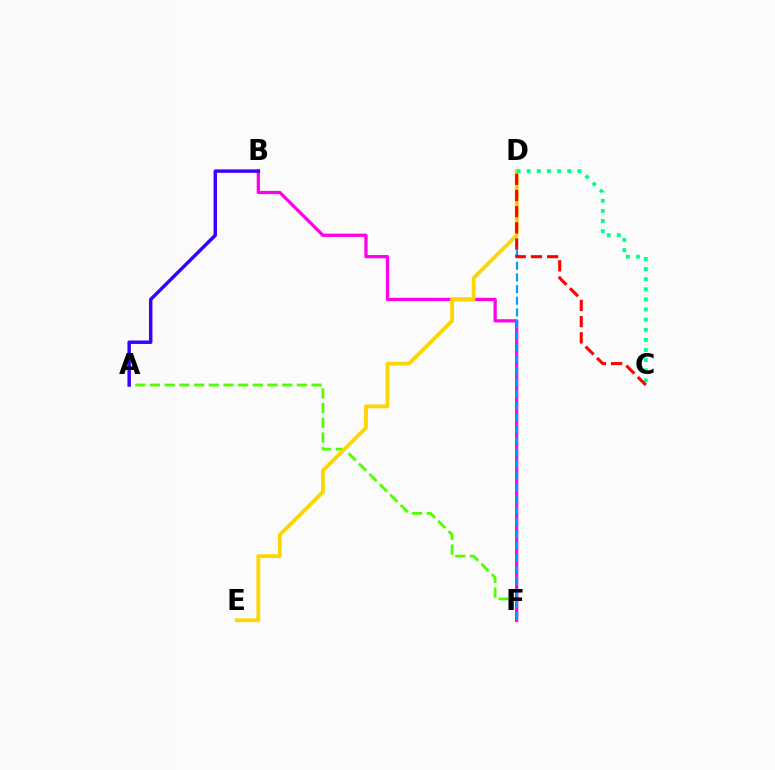{('A', 'F'): [{'color': '#4fff00', 'line_style': 'dashed', 'thickness': 2.0}], ('B', 'F'): [{'color': '#ff00ed', 'line_style': 'solid', 'thickness': 2.35}], ('D', 'F'): [{'color': '#009eff', 'line_style': 'dashed', 'thickness': 1.59}], ('D', 'E'): [{'color': '#ffd500', 'line_style': 'solid', 'thickness': 2.73}], ('C', 'D'): [{'color': '#00ff86', 'line_style': 'dotted', 'thickness': 2.75}, {'color': '#ff0000', 'line_style': 'dashed', 'thickness': 2.2}], ('A', 'B'): [{'color': '#3700ff', 'line_style': 'solid', 'thickness': 2.49}]}